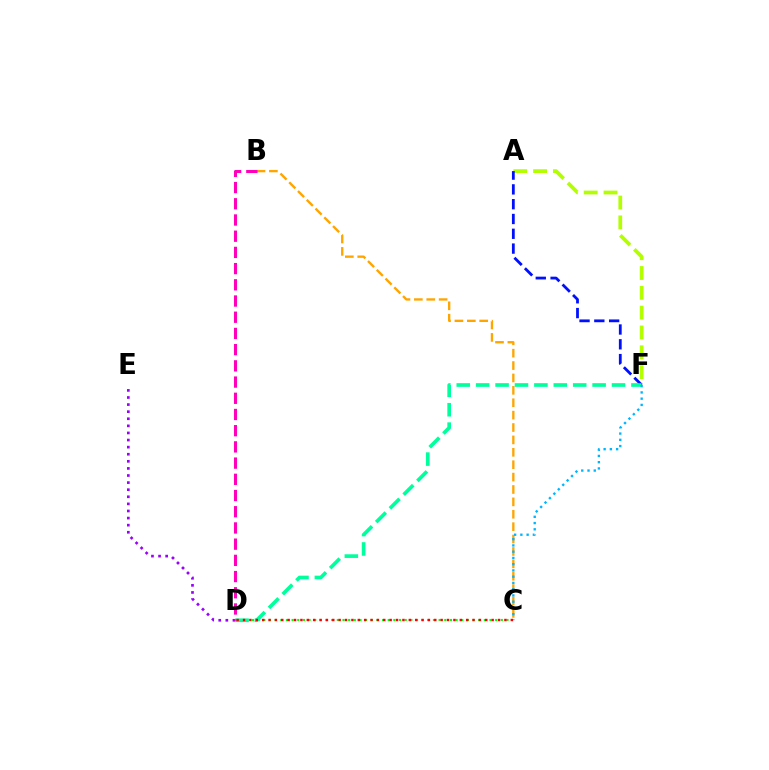{('A', 'F'): [{'color': '#b3ff00', 'line_style': 'dashed', 'thickness': 2.69}, {'color': '#0010ff', 'line_style': 'dashed', 'thickness': 2.01}], ('B', 'C'): [{'color': '#ffa500', 'line_style': 'dashed', 'thickness': 1.68}], ('D', 'E'): [{'color': '#9b00ff', 'line_style': 'dotted', 'thickness': 1.93}], ('C', 'D'): [{'color': '#08ff00', 'line_style': 'dotted', 'thickness': 1.54}, {'color': '#ff0000', 'line_style': 'dotted', 'thickness': 1.73}], ('D', 'F'): [{'color': '#00ff9d', 'line_style': 'dashed', 'thickness': 2.64}], ('C', 'F'): [{'color': '#00b5ff', 'line_style': 'dotted', 'thickness': 1.7}], ('B', 'D'): [{'color': '#ff00bd', 'line_style': 'dashed', 'thickness': 2.2}]}